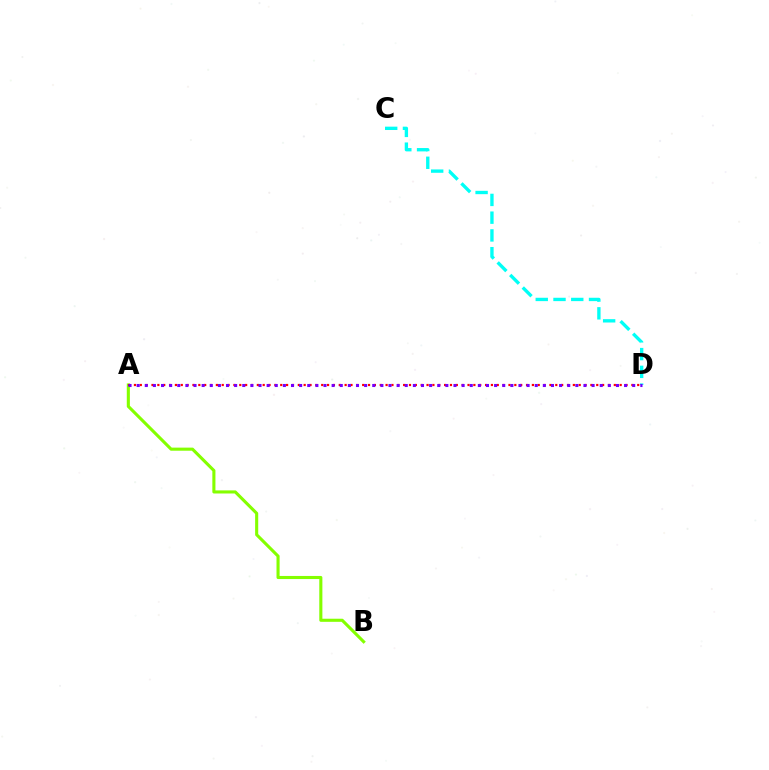{('A', 'B'): [{'color': '#84ff00', 'line_style': 'solid', 'thickness': 2.23}], ('C', 'D'): [{'color': '#00fff6', 'line_style': 'dashed', 'thickness': 2.41}], ('A', 'D'): [{'color': '#ff0000', 'line_style': 'dotted', 'thickness': 1.59}, {'color': '#7200ff', 'line_style': 'dotted', 'thickness': 2.21}]}